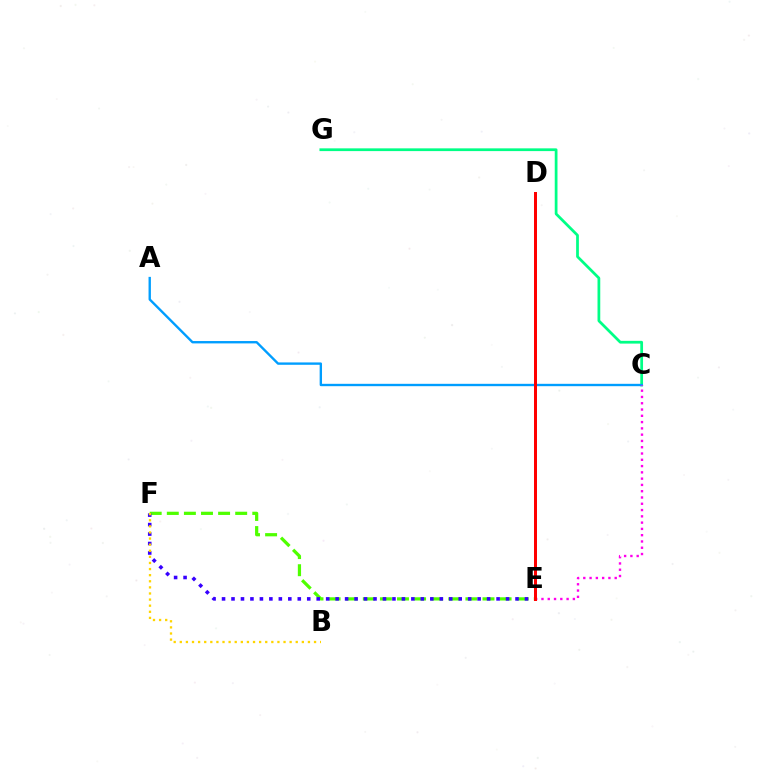{('E', 'F'): [{'color': '#4fff00', 'line_style': 'dashed', 'thickness': 2.32}, {'color': '#3700ff', 'line_style': 'dotted', 'thickness': 2.57}], ('C', 'G'): [{'color': '#00ff86', 'line_style': 'solid', 'thickness': 1.98}], ('A', 'C'): [{'color': '#009eff', 'line_style': 'solid', 'thickness': 1.7}], ('B', 'F'): [{'color': '#ffd500', 'line_style': 'dotted', 'thickness': 1.66}], ('C', 'E'): [{'color': '#ff00ed', 'line_style': 'dotted', 'thickness': 1.71}], ('D', 'E'): [{'color': '#ff0000', 'line_style': 'solid', 'thickness': 2.15}]}